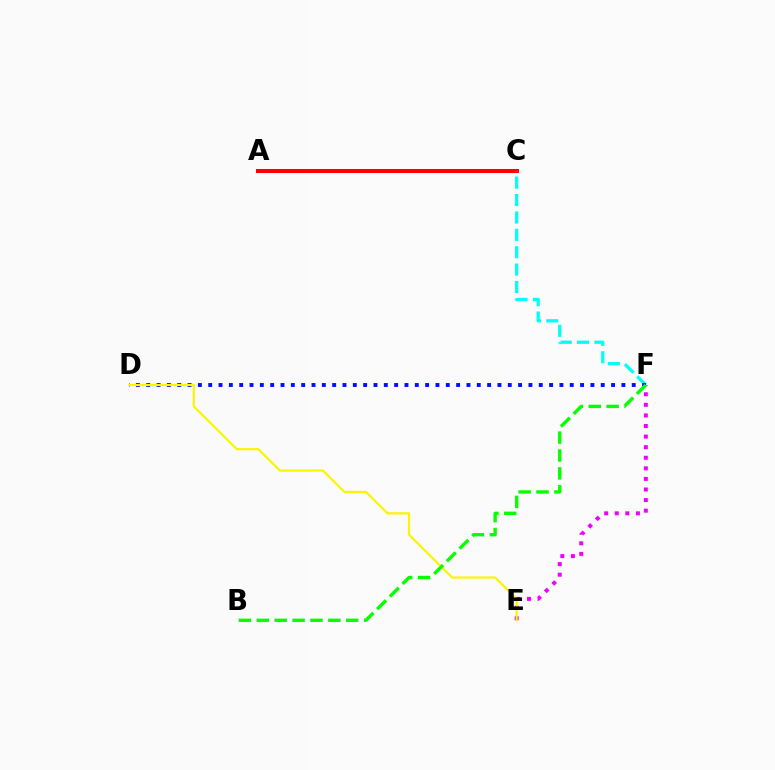{('A', 'C'): [{'color': '#ff0000', 'line_style': 'solid', 'thickness': 2.9}], ('C', 'F'): [{'color': '#00fff6', 'line_style': 'dashed', 'thickness': 2.36}], ('D', 'F'): [{'color': '#0010ff', 'line_style': 'dotted', 'thickness': 2.81}], ('E', 'F'): [{'color': '#ee00ff', 'line_style': 'dotted', 'thickness': 2.88}], ('D', 'E'): [{'color': '#fcf500', 'line_style': 'solid', 'thickness': 1.57}], ('B', 'F'): [{'color': '#08ff00', 'line_style': 'dashed', 'thickness': 2.43}]}